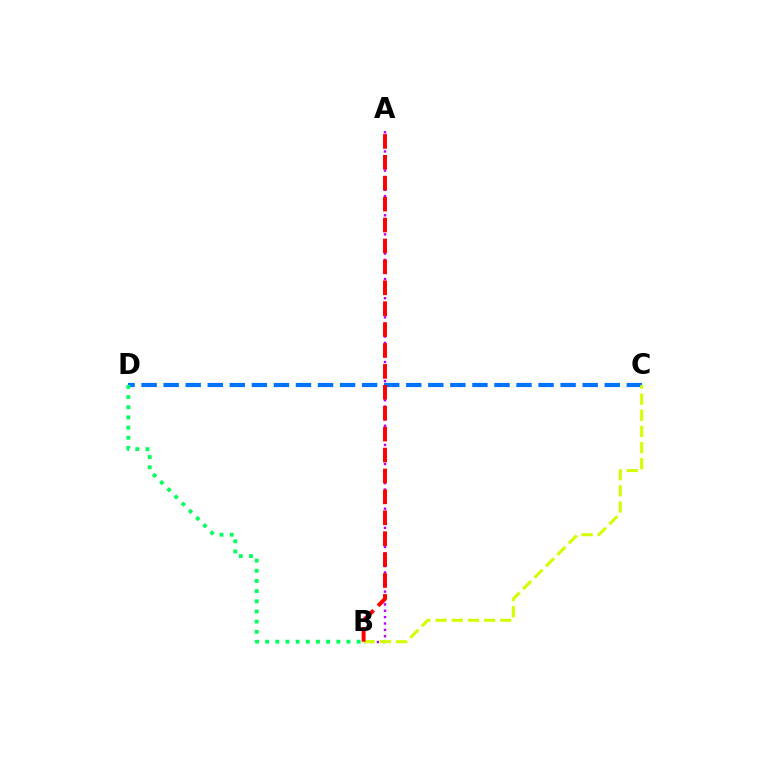{('C', 'D'): [{'color': '#0074ff', 'line_style': 'dashed', 'thickness': 3.0}], ('A', 'B'): [{'color': '#b900ff', 'line_style': 'dotted', 'thickness': 1.73}, {'color': '#ff0000', 'line_style': 'dashed', 'thickness': 2.84}], ('B', 'C'): [{'color': '#d1ff00', 'line_style': 'dashed', 'thickness': 2.19}], ('B', 'D'): [{'color': '#00ff5c', 'line_style': 'dotted', 'thickness': 2.76}]}